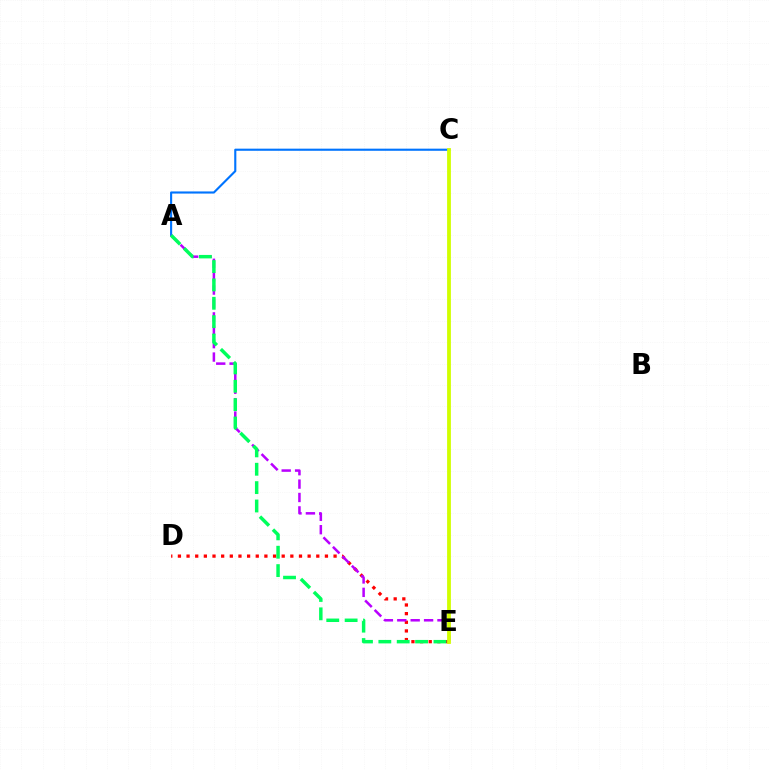{('A', 'C'): [{'color': '#0074ff', 'line_style': 'solid', 'thickness': 1.53}], ('D', 'E'): [{'color': '#ff0000', 'line_style': 'dotted', 'thickness': 2.35}], ('A', 'E'): [{'color': '#b900ff', 'line_style': 'dashed', 'thickness': 1.82}, {'color': '#00ff5c', 'line_style': 'dashed', 'thickness': 2.5}], ('C', 'E'): [{'color': '#d1ff00', 'line_style': 'solid', 'thickness': 2.73}]}